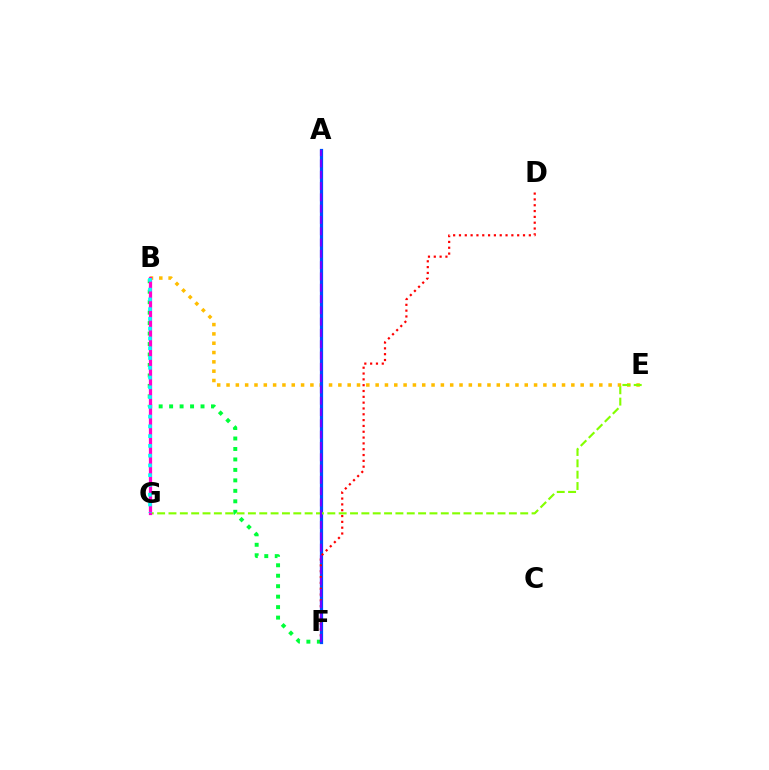{('B', 'F'): [{'color': '#00ff39', 'line_style': 'dotted', 'thickness': 2.84}], ('B', 'E'): [{'color': '#ffbd00', 'line_style': 'dotted', 'thickness': 2.53}], ('A', 'F'): [{'color': '#004bff', 'line_style': 'solid', 'thickness': 2.31}, {'color': '#7200ff', 'line_style': 'dashed', 'thickness': 1.54}], ('E', 'G'): [{'color': '#84ff00', 'line_style': 'dashed', 'thickness': 1.54}], ('D', 'F'): [{'color': '#ff0000', 'line_style': 'dotted', 'thickness': 1.58}], ('B', 'G'): [{'color': '#ff00cf', 'line_style': 'solid', 'thickness': 2.34}, {'color': '#00fff6', 'line_style': 'dotted', 'thickness': 2.65}]}